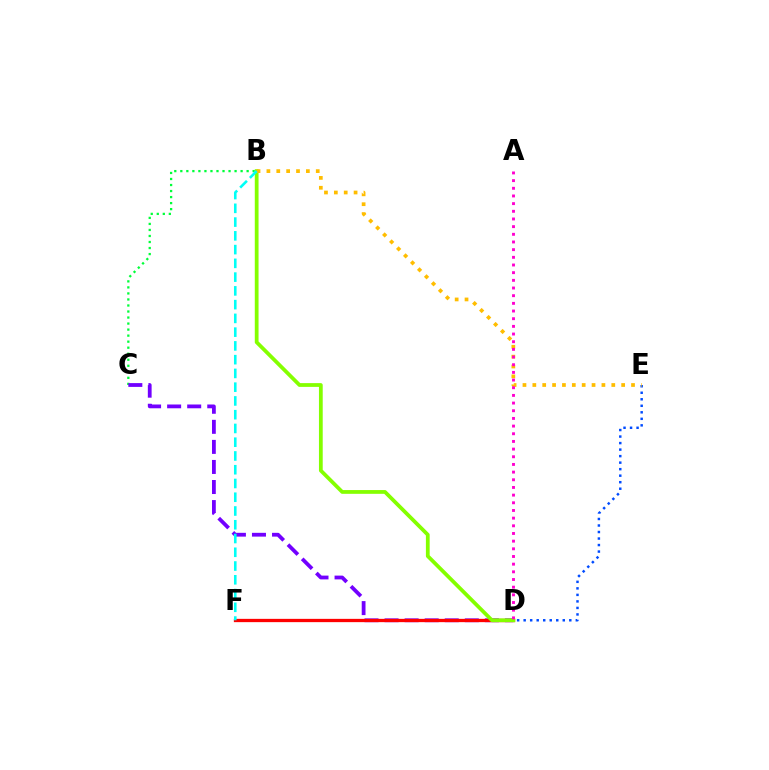{('B', 'C'): [{'color': '#00ff39', 'line_style': 'dotted', 'thickness': 1.64}], ('C', 'D'): [{'color': '#7200ff', 'line_style': 'dashed', 'thickness': 2.73}], ('D', 'E'): [{'color': '#004bff', 'line_style': 'dotted', 'thickness': 1.77}], ('D', 'F'): [{'color': '#ff0000', 'line_style': 'solid', 'thickness': 2.37}], ('B', 'D'): [{'color': '#84ff00', 'line_style': 'solid', 'thickness': 2.71}], ('B', 'E'): [{'color': '#ffbd00', 'line_style': 'dotted', 'thickness': 2.68}], ('A', 'D'): [{'color': '#ff00cf', 'line_style': 'dotted', 'thickness': 2.08}], ('B', 'F'): [{'color': '#00fff6', 'line_style': 'dashed', 'thickness': 1.87}]}